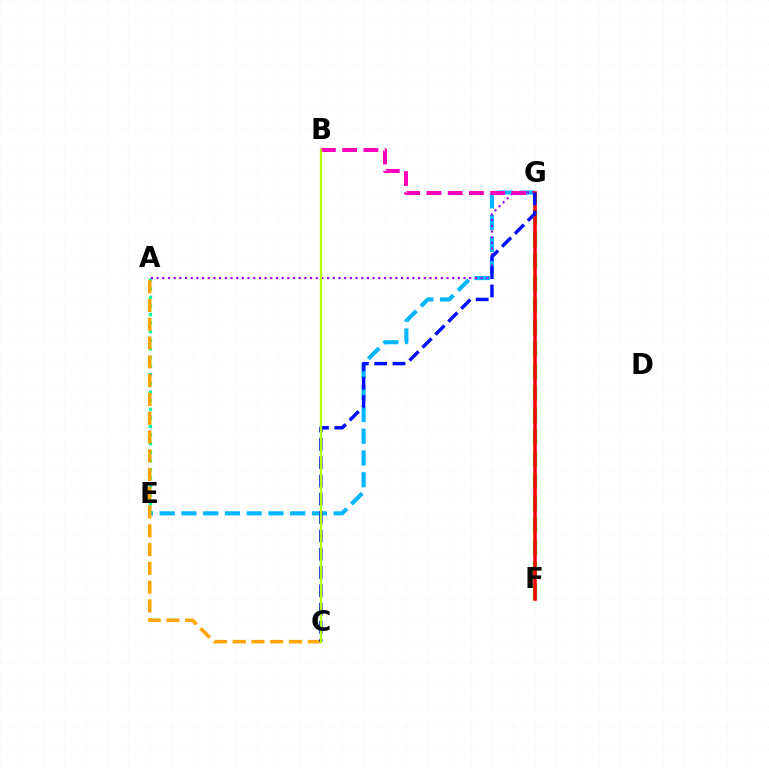{('A', 'E'): [{'color': '#00ff9d', 'line_style': 'dotted', 'thickness': 2.34}], ('F', 'G'): [{'color': '#08ff00', 'line_style': 'dashed', 'thickness': 2.99}, {'color': '#ff0000', 'line_style': 'solid', 'thickness': 2.55}], ('E', 'G'): [{'color': '#00b5ff', 'line_style': 'dashed', 'thickness': 2.95}], ('A', 'G'): [{'color': '#9b00ff', 'line_style': 'dotted', 'thickness': 1.54}], ('A', 'C'): [{'color': '#ffa500', 'line_style': 'dashed', 'thickness': 2.55}], ('B', 'G'): [{'color': '#ff00bd', 'line_style': 'dashed', 'thickness': 2.88}], ('C', 'G'): [{'color': '#0010ff', 'line_style': 'dashed', 'thickness': 2.49}], ('B', 'C'): [{'color': '#b3ff00', 'line_style': 'solid', 'thickness': 1.67}]}